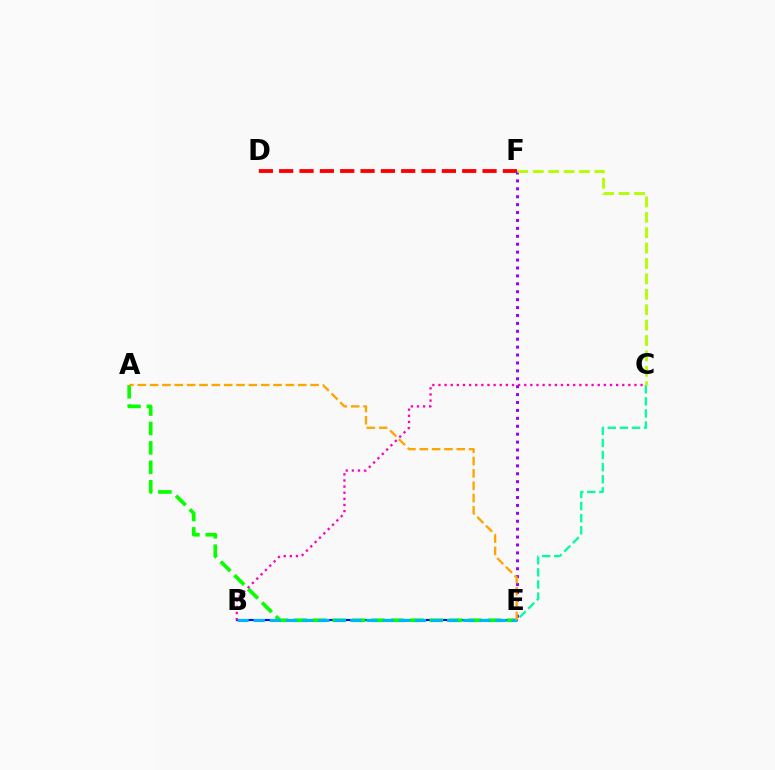{('D', 'F'): [{'color': '#ff0000', 'line_style': 'dashed', 'thickness': 2.76}], ('C', 'E'): [{'color': '#00ff9d', 'line_style': 'dashed', 'thickness': 1.64}], ('E', 'F'): [{'color': '#9b00ff', 'line_style': 'dotted', 'thickness': 2.15}], ('B', 'E'): [{'color': '#0010ff', 'line_style': 'solid', 'thickness': 1.52}, {'color': '#00b5ff', 'line_style': 'dashed', 'thickness': 2.19}], ('A', 'E'): [{'color': '#08ff00', 'line_style': 'dashed', 'thickness': 2.64}, {'color': '#ffa500', 'line_style': 'dashed', 'thickness': 1.68}], ('C', 'F'): [{'color': '#b3ff00', 'line_style': 'dashed', 'thickness': 2.09}], ('B', 'C'): [{'color': '#ff00bd', 'line_style': 'dotted', 'thickness': 1.66}]}